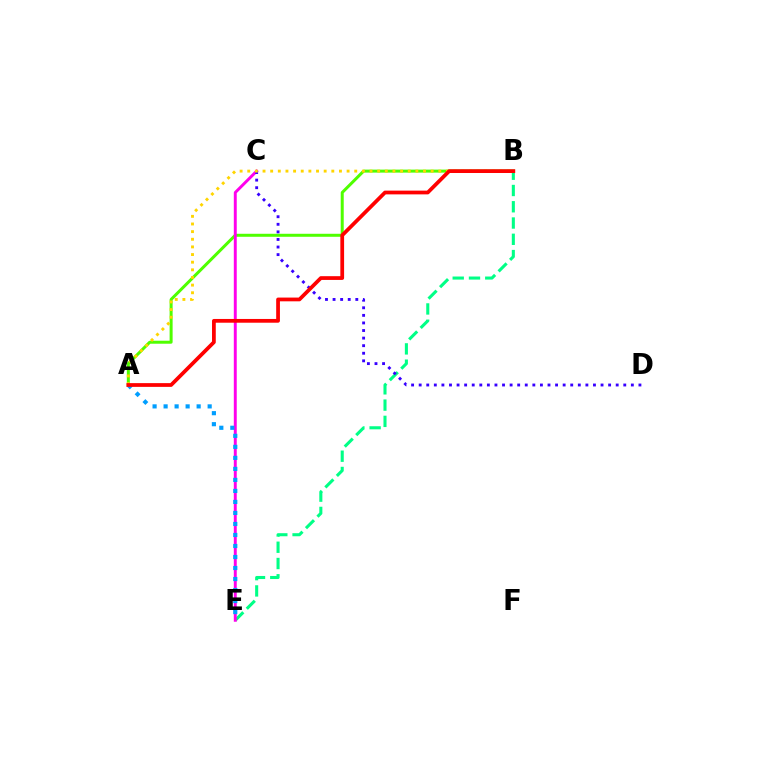{('B', 'E'): [{'color': '#00ff86', 'line_style': 'dashed', 'thickness': 2.21}], ('A', 'B'): [{'color': '#4fff00', 'line_style': 'solid', 'thickness': 2.16}, {'color': '#ffd500', 'line_style': 'dotted', 'thickness': 2.08}, {'color': '#ff0000', 'line_style': 'solid', 'thickness': 2.7}], ('C', 'E'): [{'color': '#ff00ed', 'line_style': 'solid', 'thickness': 2.11}], ('C', 'D'): [{'color': '#3700ff', 'line_style': 'dotted', 'thickness': 2.06}], ('A', 'E'): [{'color': '#009eff', 'line_style': 'dotted', 'thickness': 2.99}]}